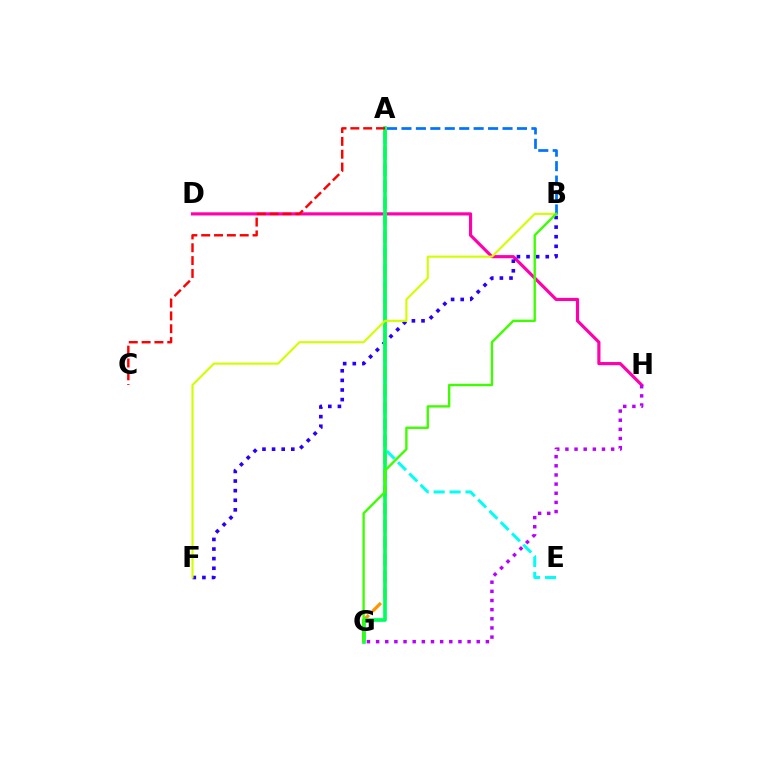{('D', 'H'): [{'color': '#ff00ac', 'line_style': 'solid', 'thickness': 2.27}], ('B', 'F'): [{'color': '#2500ff', 'line_style': 'dotted', 'thickness': 2.61}, {'color': '#d1ff00', 'line_style': 'solid', 'thickness': 1.53}], ('A', 'G'): [{'color': '#ff9400', 'line_style': 'dashed', 'thickness': 2.31}, {'color': '#00ff5c', 'line_style': 'solid', 'thickness': 2.64}], ('A', 'E'): [{'color': '#00fff6', 'line_style': 'dashed', 'thickness': 2.17}], ('A', 'B'): [{'color': '#0074ff', 'line_style': 'dashed', 'thickness': 1.96}], ('G', 'H'): [{'color': '#b900ff', 'line_style': 'dotted', 'thickness': 2.49}], ('A', 'C'): [{'color': '#ff0000', 'line_style': 'dashed', 'thickness': 1.74}], ('B', 'G'): [{'color': '#3dff00', 'line_style': 'solid', 'thickness': 1.71}]}